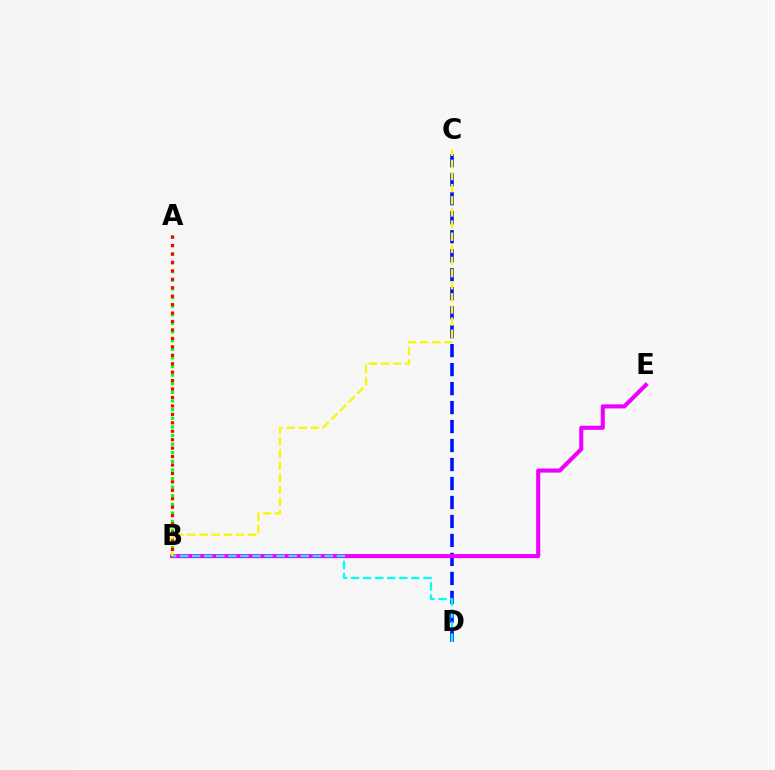{('C', 'D'): [{'color': '#0010ff', 'line_style': 'dashed', 'thickness': 2.58}], ('B', 'E'): [{'color': '#ee00ff', 'line_style': 'solid', 'thickness': 2.94}], ('A', 'B'): [{'color': '#08ff00', 'line_style': 'dotted', 'thickness': 2.34}, {'color': '#ff0000', 'line_style': 'dotted', 'thickness': 2.29}], ('B', 'D'): [{'color': '#00fff6', 'line_style': 'dashed', 'thickness': 1.64}], ('B', 'C'): [{'color': '#fcf500', 'line_style': 'dashed', 'thickness': 1.65}]}